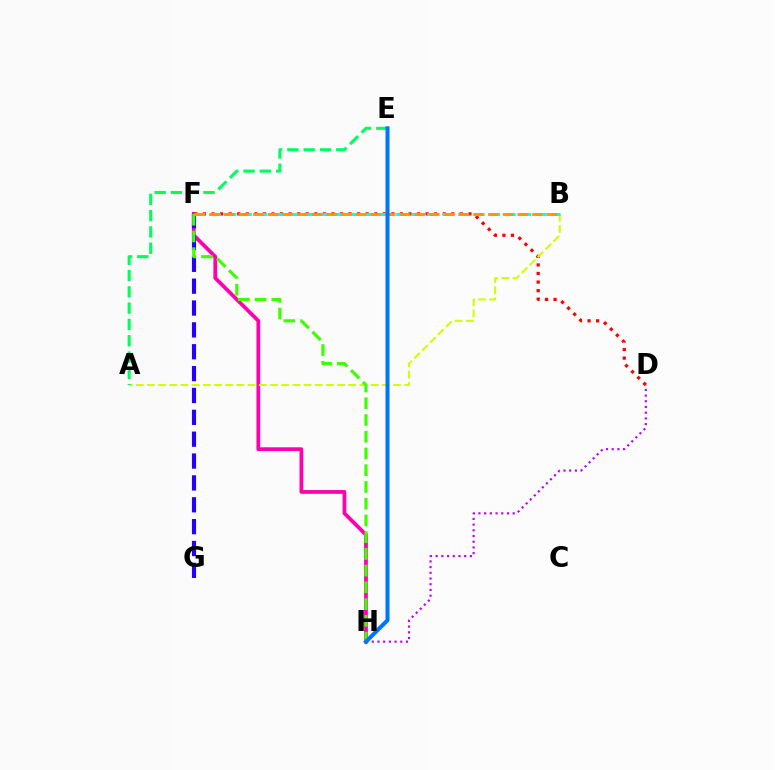{('F', 'H'): [{'color': '#ff00ac', 'line_style': 'solid', 'thickness': 2.71}, {'color': '#3dff00', 'line_style': 'dashed', 'thickness': 2.27}], ('D', 'F'): [{'color': '#ff0000', 'line_style': 'dotted', 'thickness': 2.33}], ('A', 'B'): [{'color': '#d1ff00', 'line_style': 'dashed', 'thickness': 1.52}], ('F', 'G'): [{'color': '#2500ff', 'line_style': 'dashed', 'thickness': 2.97}], ('A', 'E'): [{'color': '#00ff5c', 'line_style': 'dashed', 'thickness': 2.21}], ('D', 'H'): [{'color': '#b900ff', 'line_style': 'dotted', 'thickness': 1.55}], ('B', 'F'): [{'color': '#00fff6', 'line_style': 'dashed', 'thickness': 2.11}, {'color': '#ff9400', 'line_style': 'dashed', 'thickness': 1.99}], ('E', 'H'): [{'color': '#0074ff', 'line_style': 'solid', 'thickness': 2.89}]}